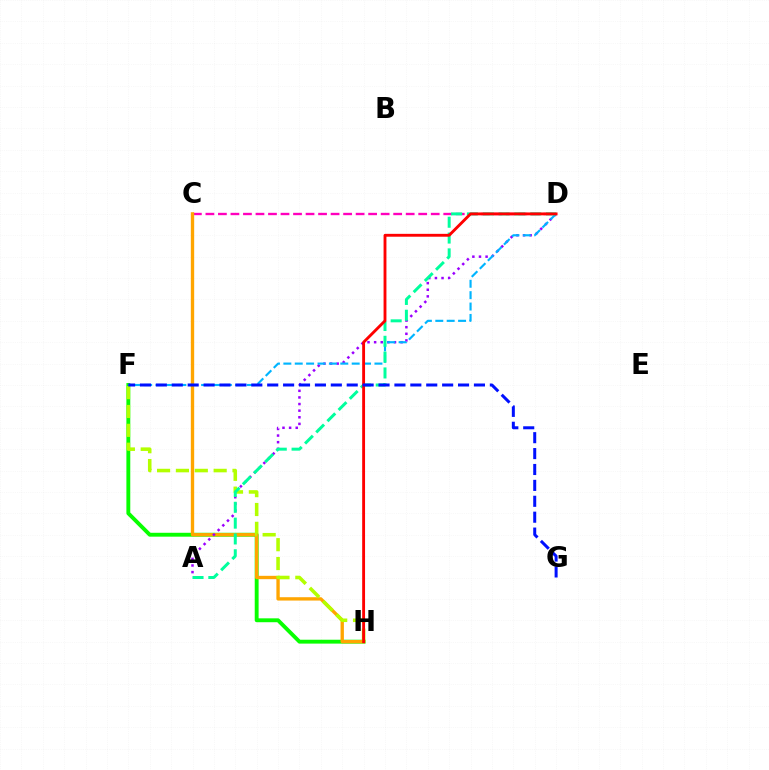{('F', 'H'): [{'color': '#08ff00', 'line_style': 'solid', 'thickness': 2.79}, {'color': '#b3ff00', 'line_style': 'dashed', 'thickness': 2.56}], ('C', 'D'): [{'color': '#ff00bd', 'line_style': 'dashed', 'thickness': 1.7}], ('C', 'H'): [{'color': '#ffa500', 'line_style': 'solid', 'thickness': 2.41}], ('A', 'D'): [{'color': '#9b00ff', 'line_style': 'dotted', 'thickness': 1.8}, {'color': '#00ff9d', 'line_style': 'dashed', 'thickness': 2.15}], ('D', 'F'): [{'color': '#00b5ff', 'line_style': 'dashed', 'thickness': 1.55}], ('D', 'H'): [{'color': '#ff0000', 'line_style': 'solid', 'thickness': 2.07}], ('F', 'G'): [{'color': '#0010ff', 'line_style': 'dashed', 'thickness': 2.16}]}